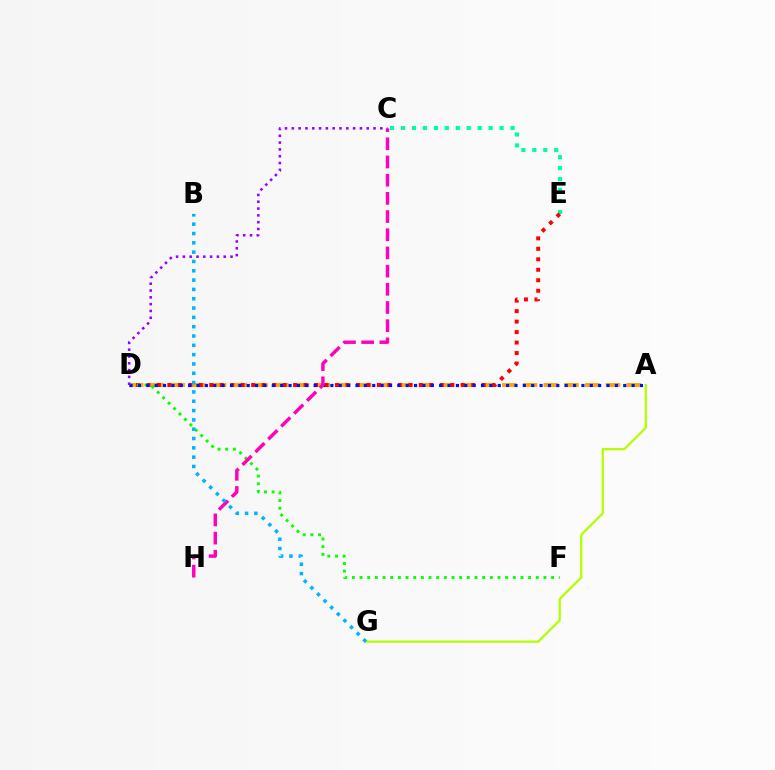{('A', 'G'): [{'color': '#b3ff00', 'line_style': 'solid', 'thickness': 1.62}], ('C', 'E'): [{'color': '#00ff9d', 'line_style': 'dotted', 'thickness': 2.98}], ('A', 'D'): [{'color': '#ffa500', 'line_style': 'dashed', 'thickness': 2.82}, {'color': '#0010ff', 'line_style': 'dotted', 'thickness': 2.27}], ('D', 'E'): [{'color': '#ff0000', 'line_style': 'dotted', 'thickness': 2.85}], ('D', 'F'): [{'color': '#08ff00', 'line_style': 'dotted', 'thickness': 2.08}], ('C', 'H'): [{'color': '#ff00bd', 'line_style': 'dashed', 'thickness': 2.47}], ('C', 'D'): [{'color': '#9b00ff', 'line_style': 'dotted', 'thickness': 1.85}], ('B', 'G'): [{'color': '#00b5ff', 'line_style': 'dotted', 'thickness': 2.53}]}